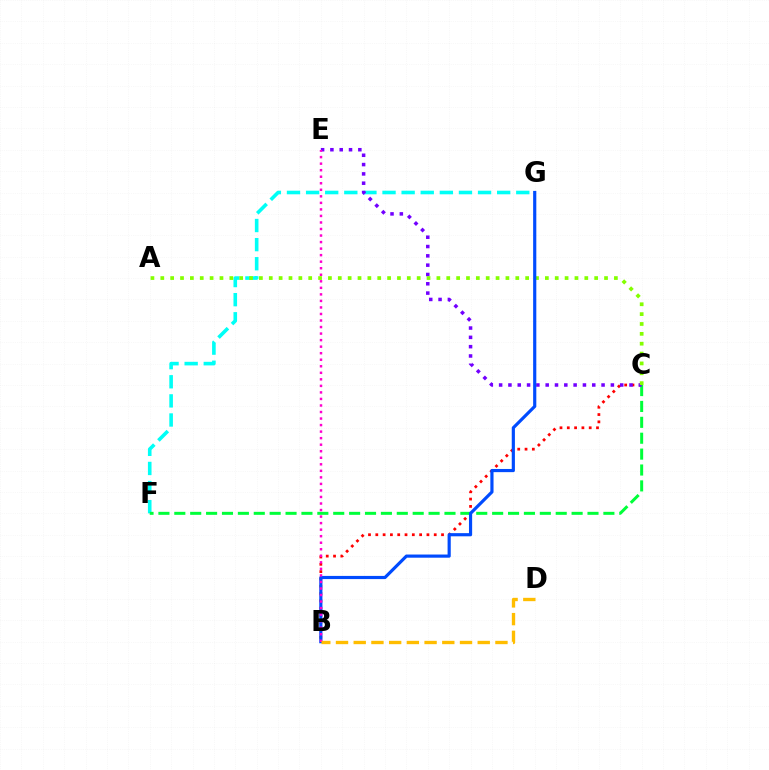{('B', 'C'): [{'color': '#ff0000', 'line_style': 'dotted', 'thickness': 1.98}], ('F', 'G'): [{'color': '#00fff6', 'line_style': 'dashed', 'thickness': 2.6}], ('C', 'F'): [{'color': '#00ff39', 'line_style': 'dashed', 'thickness': 2.16}], ('C', 'E'): [{'color': '#7200ff', 'line_style': 'dotted', 'thickness': 2.53}], ('A', 'C'): [{'color': '#84ff00', 'line_style': 'dotted', 'thickness': 2.68}], ('B', 'G'): [{'color': '#004bff', 'line_style': 'solid', 'thickness': 2.28}], ('B', 'E'): [{'color': '#ff00cf', 'line_style': 'dotted', 'thickness': 1.78}], ('B', 'D'): [{'color': '#ffbd00', 'line_style': 'dashed', 'thickness': 2.41}]}